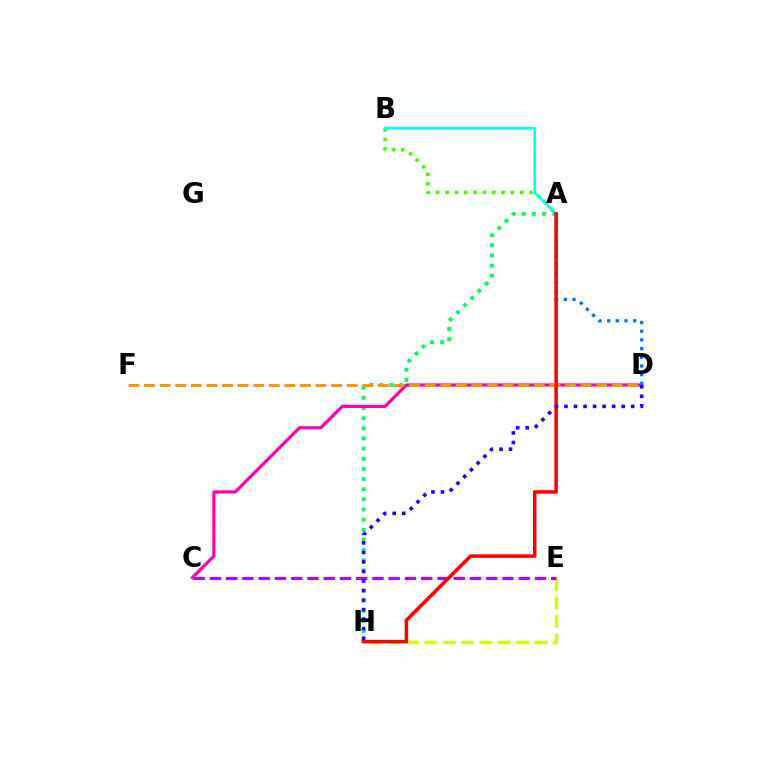{('A', 'H'): [{'color': '#00ff5c', 'line_style': 'dotted', 'thickness': 2.76}, {'color': '#ff0000', 'line_style': 'solid', 'thickness': 2.53}], ('A', 'B'): [{'color': '#3dff00', 'line_style': 'dotted', 'thickness': 2.53}, {'color': '#00fff6', 'line_style': 'solid', 'thickness': 1.87}], ('E', 'H'): [{'color': '#d1ff00', 'line_style': 'dashed', 'thickness': 2.49}], ('C', 'D'): [{'color': '#ff00ac', 'line_style': 'solid', 'thickness': 2.28}], ('A', 'D'): [{'color': '#0074ff', 'line_style': 'dotted', 'thickness': 2.36}], ('D', 'F'): [{'color': '#ff9400', 'line_style': 'dashed', 'thickness': 2.12}], ('C', 'E'): [{'color': '#b900ff', 'line_style': 'dashed', 'thickness': 2.21}], ('D', 'H'): [{'color': '#2500ff', 'line_style': 'dotted', 'thickness': 2.59}]}